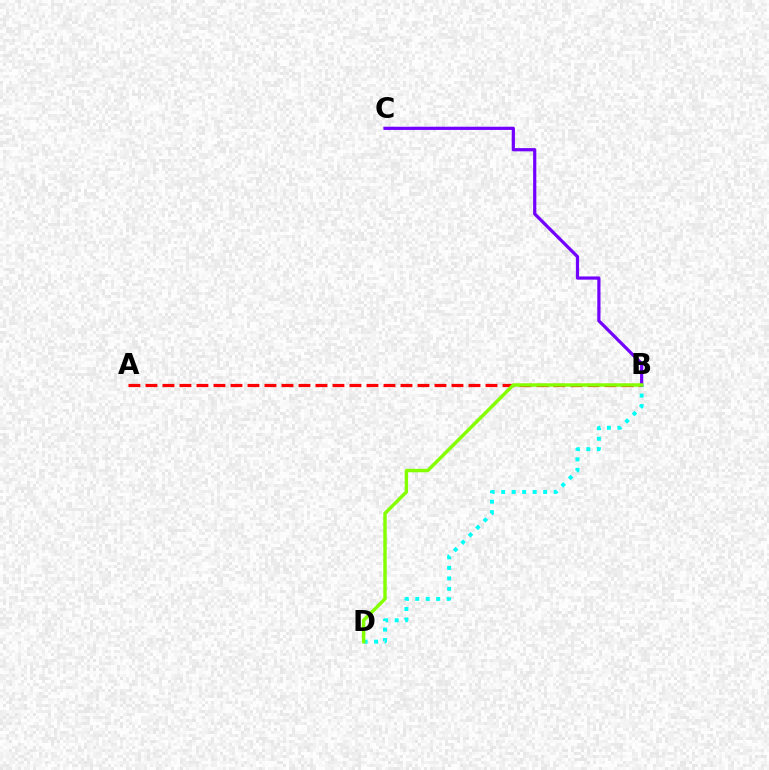{('A', 'B'): [{'color': '#ff0000', 'line_style': 'dashed', 'thickness': 2.31}], ('B', 'D'): [{'color': '#00fff6', 'line_style': 'dotted', 'thickness': 2.85}, {'color': '#84ff00', 'line_style': 'solid', 'thickness': 2.47}], ('B', 'C'): [{'color': '#7200ff', 'line_style': 'solid', 'thickness': 2.3}]}